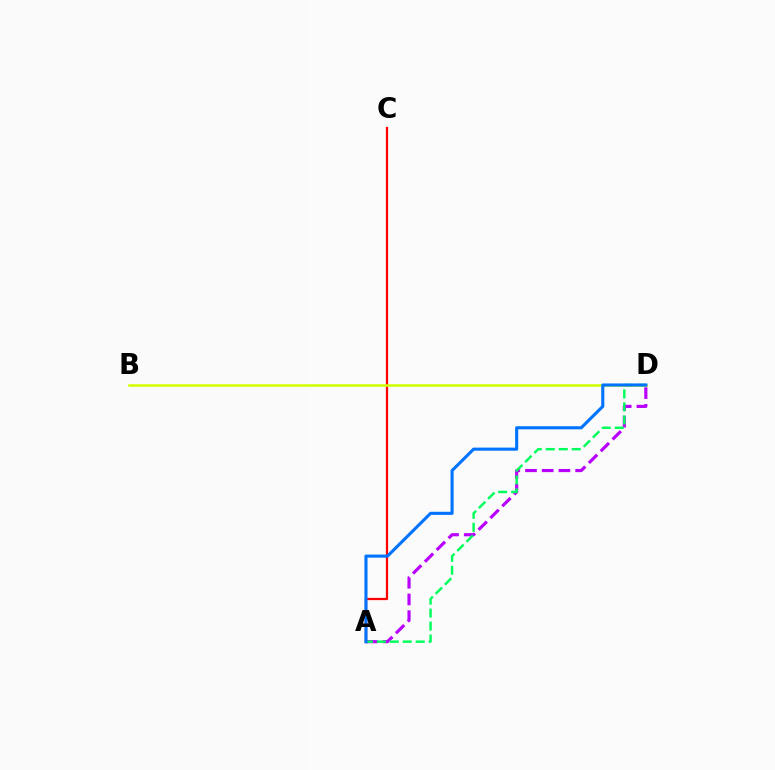{('A', 'D'): [{'color': '#b900ff', 'line_style': 'dashed', 'thickness': 2.27}, {'color': '#00ff5c', 'line_style': 'dashed', 'thickness': 1.76}, {'color': '#0074ff', 'line_style': 'solid', 'thickness': 2.23}], ('A', 'C'): [{'color': '#ff0000', 'line_style': 'solid', 'thickness': 1.62}], ('B', 'D'): [{'color': '#d1ff00', 'line_style': 'solid', 'thickness': 1.84}]}